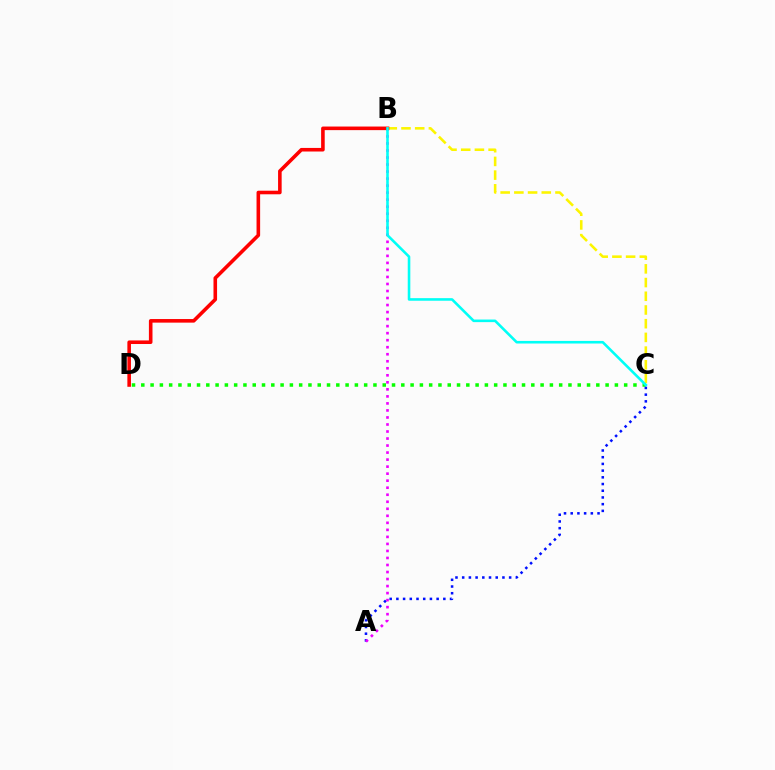{('C', 'D'): [{'color': '#08ff00', 'line_style': 'dotted', 'thickness': 2.52}], ('B', 'C'): [{'color': '#fcf500', 'line_style': 'dashed', 'thickness': 1.86}, {'color': '#00fff6', 'line_style': 'solid', 'thickness': 1.86}], ('A', 'C'): [{'color': '#0010ff', 'line_style': 'dotted', 'thickness': 1.82}], ('A', 'B'): [{'color': '#ee00ff', 'line_style': 'dotted', 'thickness': 1.91}], ('B', 'D'): [{'color': '#ff0000', 'line_style': 'solid', 'thickness': 2.58}]}